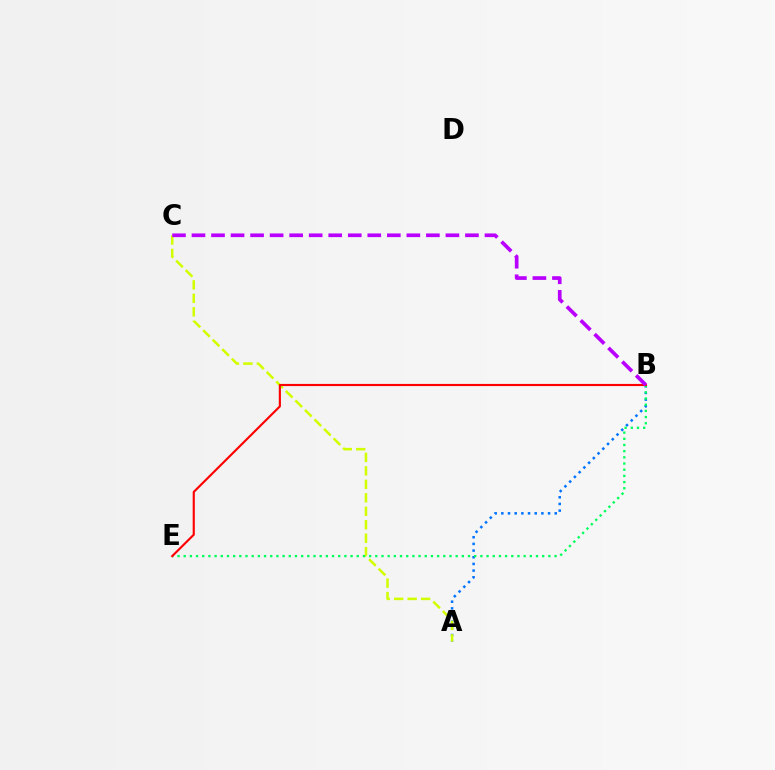{('A', 'B'): [{'color': '#0074ff', 'line_style': 'dotted', 'thickness': 1.81}], ('A', 'C'): [{'color': '#d1ff00', 'line_style': 'dashed', 'thickness': 1.83}], ('B', 'E'): [{'color': '#00ff5c', 'line_style': 'dotted', 'thickness': 1.68}, {'color': '#ff0000', 'line_style': 'solid', 'thickness': 1.54}], ('B', 'C'): [{'color': '#b900ff', 'line_style': 'dashed', 'thickness': 2.65}]}